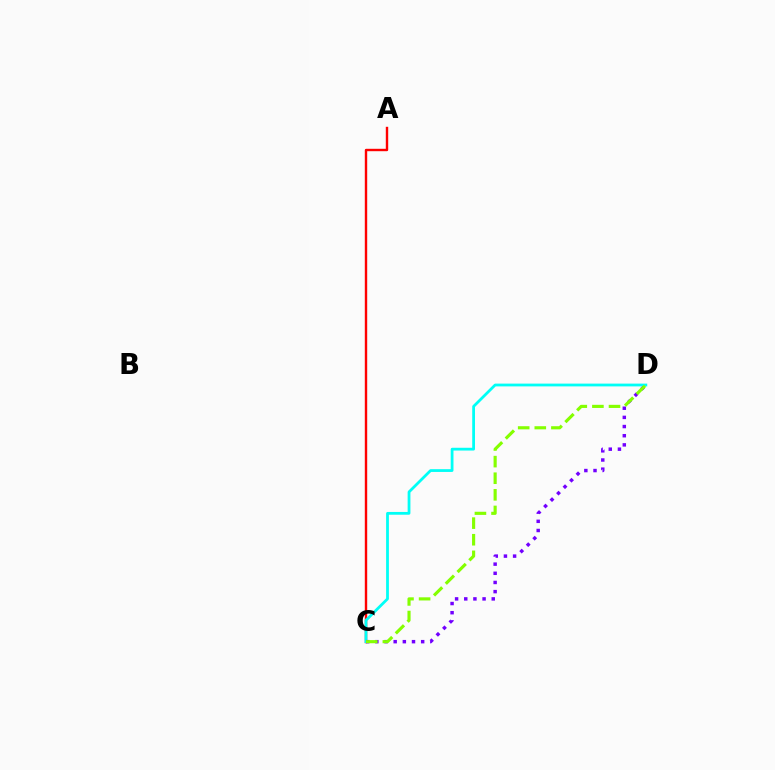{('A', 'C'): [{'color': '#ff0000', 'line_style': 'solid', 'thickness': 1.73}], ('C', 'D'): [{'color': '#00fff6', 'line_style': 'solid', 'thickness': 2.0}, {'color': '#7200ff', 'line_style': 'dotted', 'thickness': 2.49}, {'color': '#84ff00', 'line_style': 'dashed', 'thickness': 2.26}]}